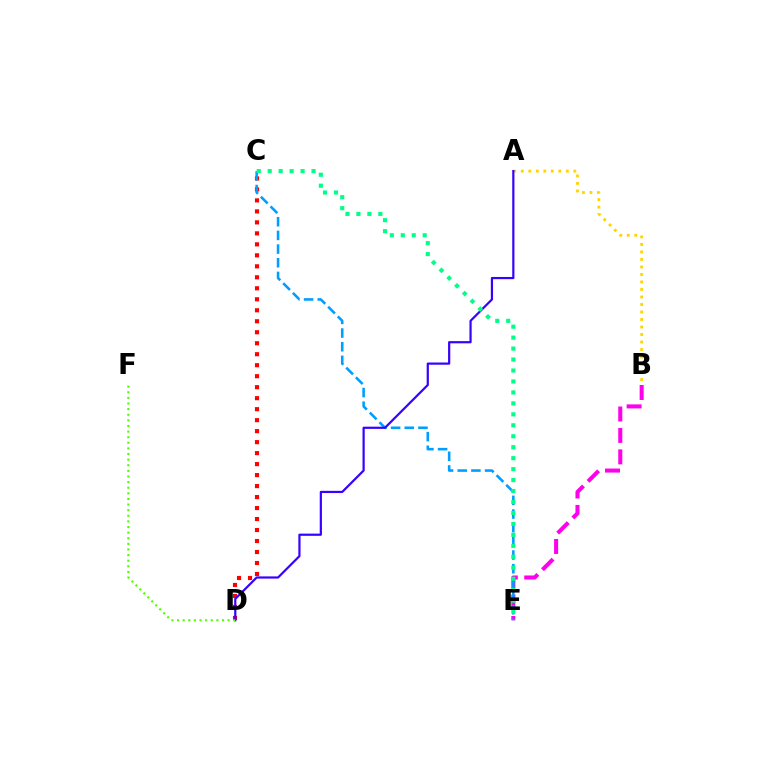{('C', 'D'): [{'color': '#ff0000', 'line_style': 'dotted', 'thickness': 2.99}], ('B', 'E'): [{'color': '#ff00ed', 'line_style': 'dashed', 'thickness': 2.91}], ('C', 'E'): [{'color': '#009eff', 'line_style': 'dashed', 'thickness': 1.86}, {'color': '#00ff86', 'line_style': 'dotted', 'thickness': 2.98}], ('A', 'B'): [{'color': '#ffd500', 'line_style': 'dotted', 'thickness': 2.04}], ('A', 'D'): [{'color': '#3700ff', 'line_style': 'solid', 'thickness': 1.58}], ('D', 'F'): [{'color': '#4fff00', 'line_style': 'dotted', 'thickness': 1.53}]}